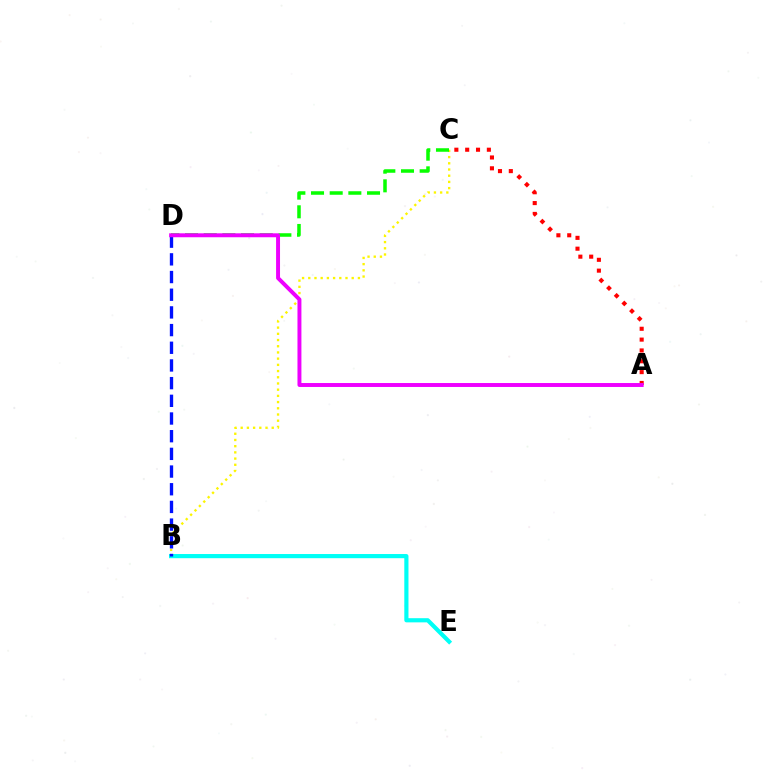{('B', 'C'): [{'color': '#fcf500', 'line_style': 'dotted', 'thickness': 1.69}], ('B', 'E'): [{'color': '#00fff6', 'line_style': 'solid', 'thickness': 3.0}], ('A', 'C'): [{'color': '#ff0000', 'line_style': 'dotted', 'thickness': 2.94}], ('C', 'D'): [{'color': '#08ff00', 'line_style': 'dashed', 'thickness': 2.54}], ('B', 'D'): [{'color': '#0010ff', 'line_style': 'dashed', 'thickness': 2.4}], ('A', 'D'): [{'color': '#ee00ff', 'line_style': 'solid', 'thickness': 2.84}]}